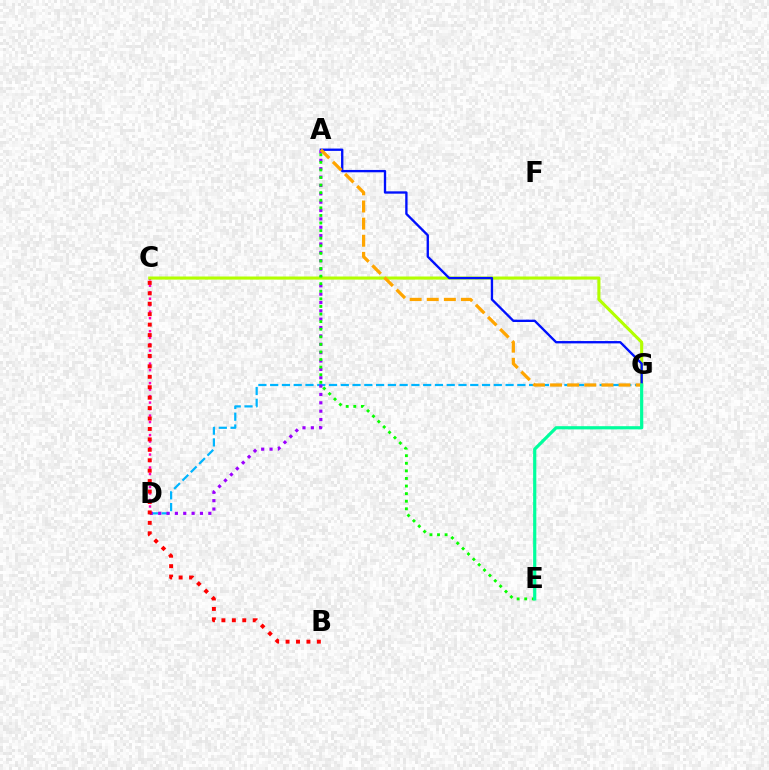{('D', 'G'): [{'color': '#00b5ff', 'line_style': 'dashed', 'thickness': 1.6}], ('C', 'D'): [{'color': '#ff00bd', 'line_style': 'dotted', 'thickness': 1.76}], ('A', 'D'): [{'color': '#9b00ff', 'line_style': 'dotted', 'thickness': 2.27}], ('C', 'G'): [{'color': '#b3ff00', 'line_style': 'solid', 'thickness': 2.23}], ('B', 'C'): [{'color': '#ff0000', 'line_style': 'dotted', 'thickness': 2.83}], ('A', 'E'): [{'color': '#08ff00', 'line_style': 'dotted', 'thickness': 2.06}], ('A', 'G'): [{'color': '#0010ff', 'line_style': 'solid', 'thickness': 1.68}, {'color': '#ffa500', 'line_style': 'dashed', 'thickness': 2.33}], ('E', 'G'): [{'color': '#00ff9d', 'line_style': 'solid', 'thickness': 2.3}]}